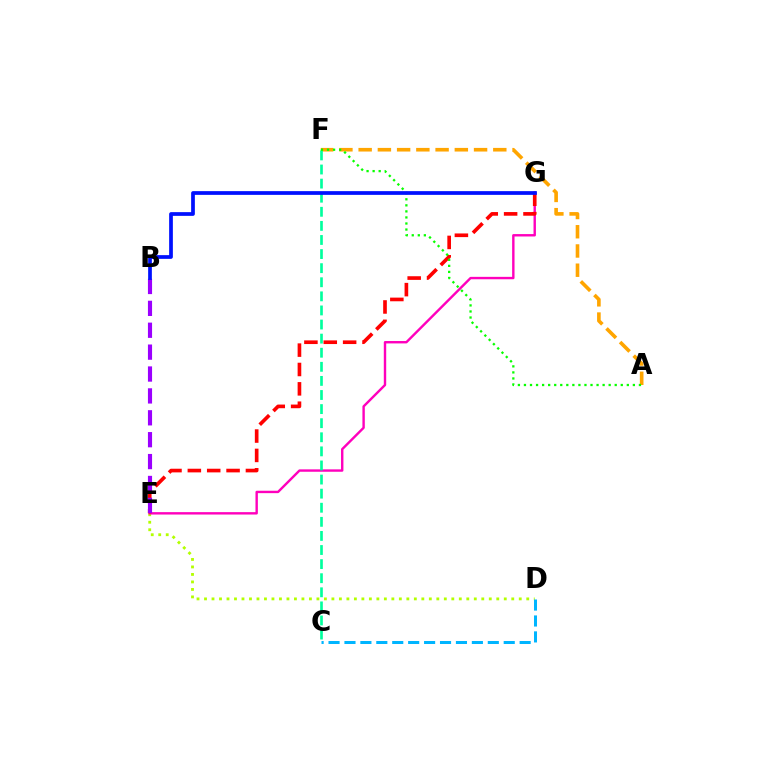{('D', 'E'): [{'color': '#b3ff00', 'line_style': 'dotted', 'thickness': 2.04}], ('C', 'D'): [{'color': '#00b5ff', 'line_style': 'dashed', 'thickness': 2.16}], ('A', 'F'): [{'color': '#ffa500', 'line_style': 'dashed', 'thickness': 2.61}, {'color': '#08ff00', 'line_style': 'dotted', 'thickness': 1.64}], ('E', 'G'): [{'color': '#ff00bd', 'line_style': 'solid', 'thickness': 1.73}, {'color': '#ff0000', 'line_style': 'dashed', 'thickness': 2.63}], ('C', 'F'): [{'color': '#00ff9d', 'line_style': 'dashed', 'thickness': 1.91}], ('B', 'E'): [{'color': '#9b00ff', 'line_style': 'dashed', 'thickness': 2.97}], ('B', 'G'): [{'color': '#0010ff', 'line_style': 'solid', 'thickness': 2.68}]}